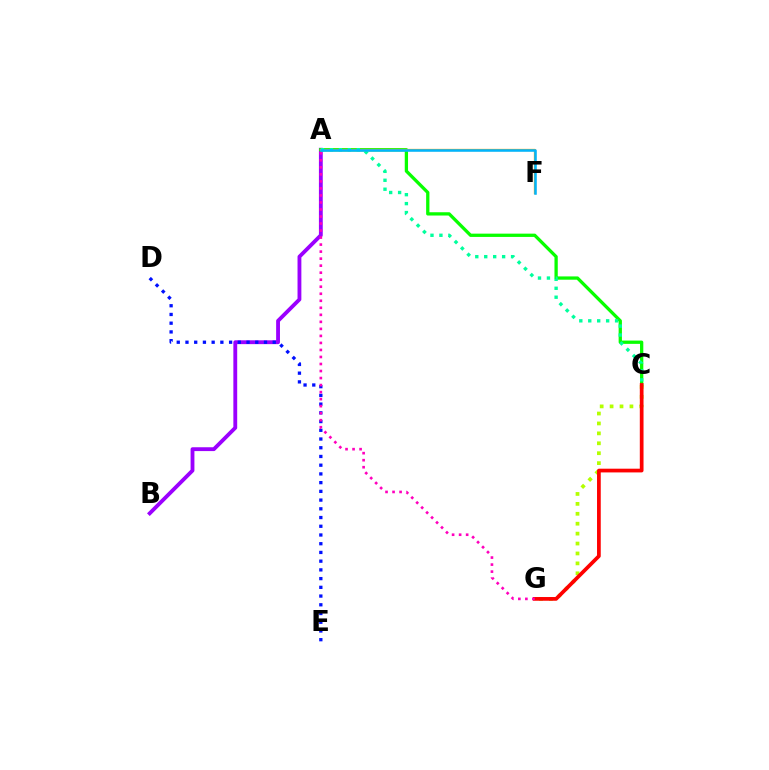{('A', 'B'): [{'color': '#9b00ff', 'line_style': 'solid', 'thickness': 2.76}], ('D', 'E'): [{'color': '#0010ff', 'line_style': 'dotted', 'thickness': 2.37}], ('A', 'C'): [{'color': '#08ff00', 'line_style': 'solid', 'thickness': 2.37}, {'color': '#00ff9d', 'line_style': 'dotted', 'thickness': 2.43}], ('C', 'G'): [{'color': '#b3ff00', 'line_style': 'dotted', 'thickness': 2.7}, {'color': '#ff0000', 'line_style': 'solid', 'thickness': 2.68}], ('A', 'F'): [{'color': '#ffa500', 'line_style': 'solid', 'thickness': 1.66}, {'color': '#00b5ff', 'line_style': 'solid', 'thickness': 1.82}], ('A', 'G'): [{'color': '#ff00bd', 'line_style': 'dotted', 'thickness': 1.91}]}